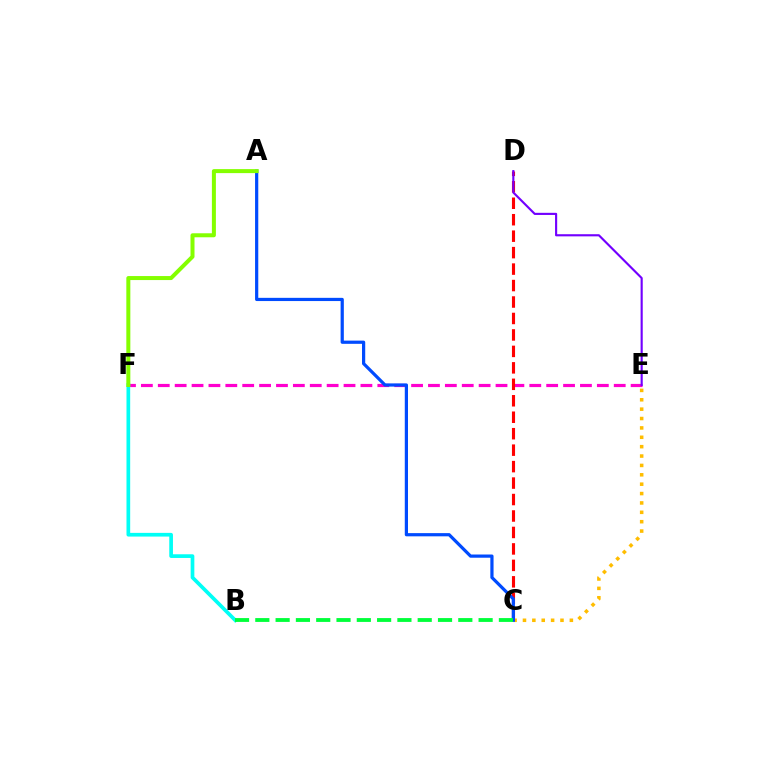{('C', 'E'): [{'color': '#ffbd00', 'line_style': 'dotted', 'thickness': 2.55}], ('E', 'F'): [{'color': '#ff00cf', 'line_style': 'dashed', 'thickness': 2.29}], ('C', 'D'): [{'color': '#ff0000', 'line_style': 'dashed', 'thickness': 2.24}], ('D', 'E'): [{'color': '#7200ff', 'line_style': 'solid', 'thickness': 1.54}], ('B', 'F'): [{'color': '#00fff6', 'line_style': 'solid', 'thickness': 2.66}], ('A', 'C'): [{'color': '#004bff', 'line_style': 'solid', 'thickness': 2.31}], ('B', 'C'): [{'color': '#00ff39', 'line_style': 'dashed', 'thickness': 2.76}], ('A', 'F'): [{'color': '#84ff00', 'line_style': 'solid', 'thickness': 2.88}]}